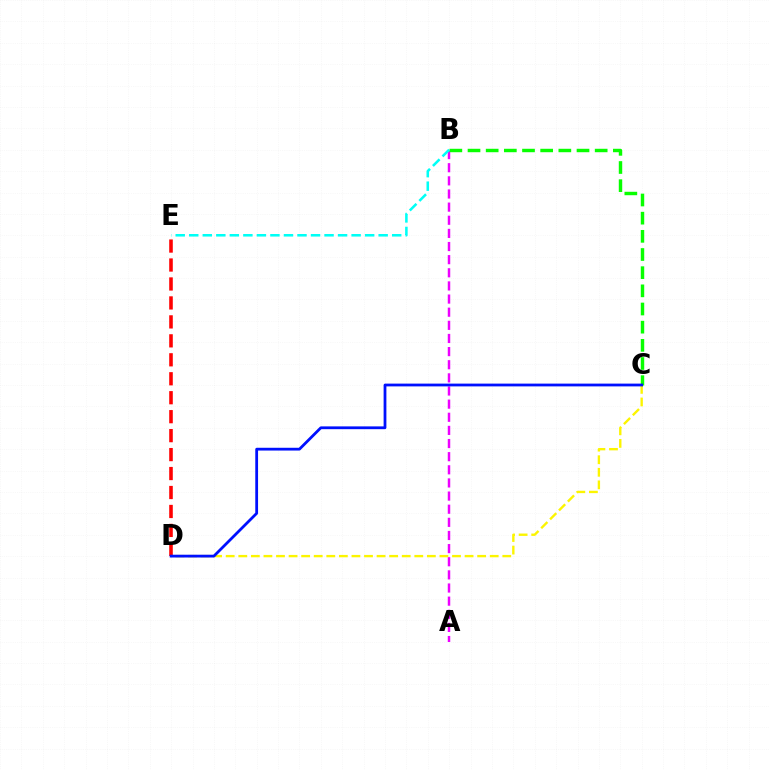{('D', 'E'): [{'color': '#ff0000', 'line_style': 'dashed', 'thickness': 2.58}], ('C', 'D'): [{'color': '#fcf500', 'line_style': 'dashed', 'thickness': 1.71}, {'color': '#0010ff', 'line_style': 'solid', 'thickness': 2.0}], ('A', 'B'): [{'color': '#ee00ff', 'line_style': 'dashed', 'thickness': 1.78}], ('B', 'C'): [{'color': '#08ff00', 'line_style': 'dashed', 'thickness': 2.47}], ('B', 'E'): [{'color': '#00fff6', 'line_style': 'dashed', 'thickness': 1.84}]}